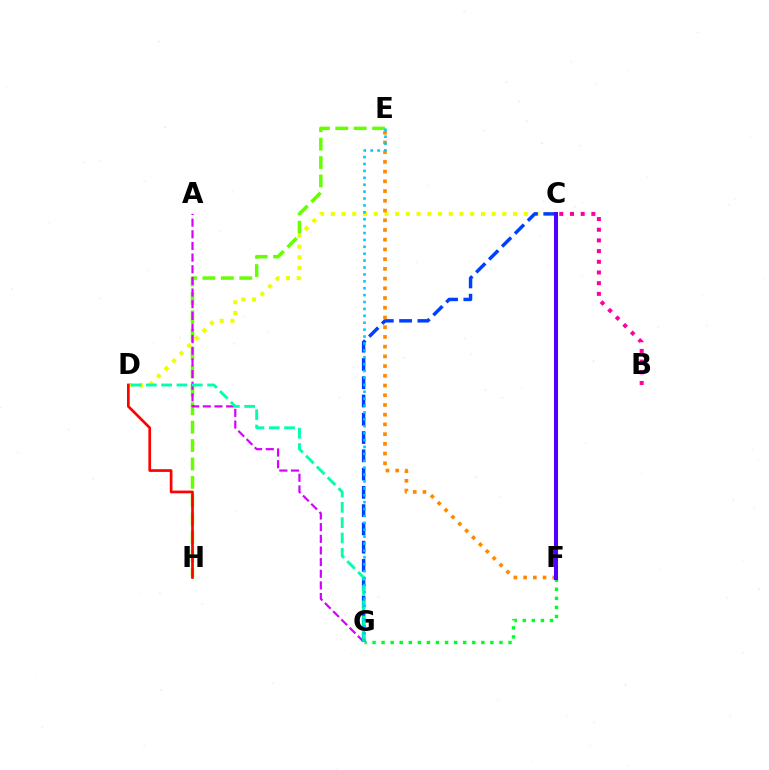{('E', 'H'): [{'color': '#66ff00', 'line_style': 'dashed', 'thickness': 2.5}], ('A', 'G'): [{'color': '#d600ff', 'line_style': 'dashed', 'thickness': 1.58}], ('F', 'G'): [{'color': '#00ff27', 'line_style': 'dotted', 'thickness': 2.46}], ('C', 'D'): [{'color': '#eeff00', 'line_style': 'dotted', 'thickness': 2.91}], ('C', 'G'): [{'color': '#003fff', 'line_style': 'dashed', 'thickness': 2.48}], ('E', 'F'): [{'color': '#ff8800', 'line_style': 'dotted', 'thickness': 2.64}], ('D', 'G'): [{'color': '#00ffaf', 'line_style': 'dashed', 'thickness': 2.08}], ('E', 'G'): [{'color': '#00c7ff', 'line_style': 'dotted', 'thickness': 1.87}], ('C', 'F'): [{'color': '#4f00ff', 'line_style': 'solid', 'thickness': 2.91}], ('D', 'H'): [{'color': '#ff0000', 'line_style': 'solid', 'thickness': 1.94}], ('B', 'C'): [{'color': '#ff00a0', 'line_style': 'dotted', 'thickness': 2.9}]}